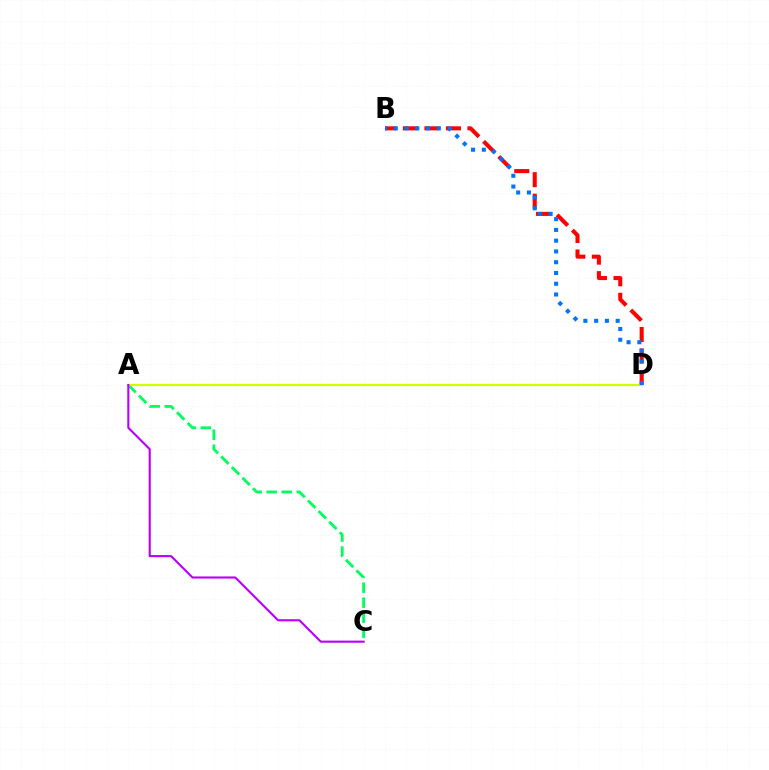{('B', 'D'): [{'color': '#ff0000', 'line_style': 'dashed', 'thickness': 2.92}, {'color': '#0074ff', 'line_style': 'dotted', 'thickness': 2.93}], ('A', 'C'): [{'color': '#00ff5c', 'line_style': 'dashed', 'thickness': 2.04}, {'color': '#b900ff', 'line_style': 'solid', 'thickness': 1.52}], ('A', 'D'): [{'color': '#d1ff00', 'line_style': 'solid', 'thickness': 1.61}]}